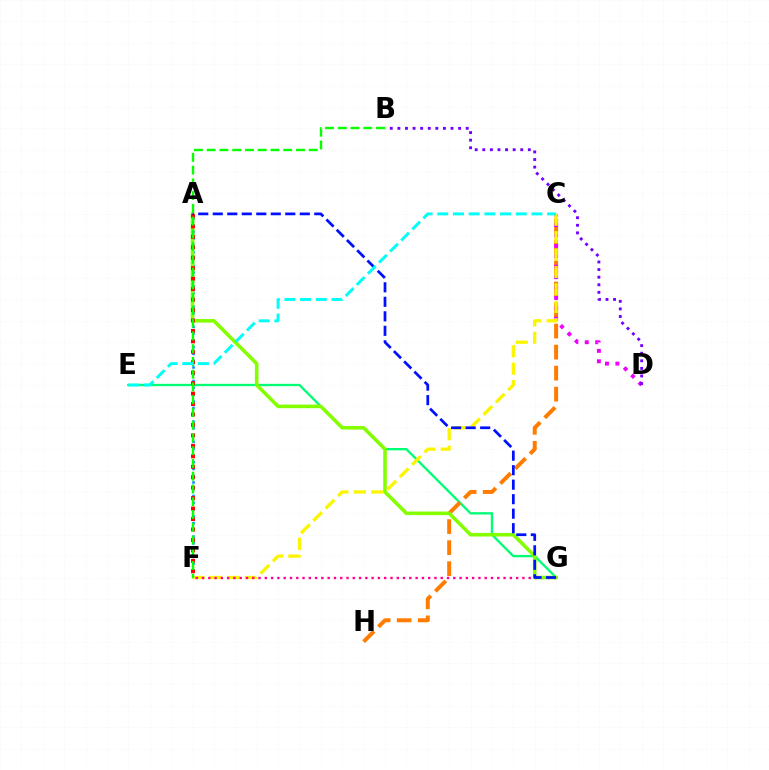{('A', 'F'): [{'color': '#008cff', 'line_style': 'dotted', 'thickness': 1.84}, {'color': '#ff0000', 'line_style': 'dotted', 'thickness': 2.84}], ('E', 'G'): [{'color': '#00ff74', 'line_style': 'solid', 'thickness': 1.67}], ('C', 'H'): [{'color': '#ff7c00', 'line_style': 'dashed', 'thickness': 2.86}], ('C', 'D'): [{'color': '#ee00ff', 'line_style': 'dotted', 'thickness': 2.83}], ('B', 'D'): [{'color': '#7200ff', 'line_style': 'dotted', 'thickness': 2.06}], ('C', 'F'): [{'color': '#fcf500', 'line_style': 'dashed', 'thickness': 2.37}], ('F', 'G'): [{'color': '#ff0094', 'line_style': 'dotted', 'thickness': 1.71}], ('A', 'G'): [{'color': '#84ff00', 'line_style': 'solid', 'thickness': 2.57}, {'color': '#0010ff', 'line_style': 'dashed', 'thickness': 1.97}], ('B', 'F'): [{'color': '#08ff00', 'line_style': 'dashed', 'thickness': 1.73}], ('C', 'E'): [{'color': '#00fff6', 'line_style': 'dashed', 'thickness': 2.13}]}